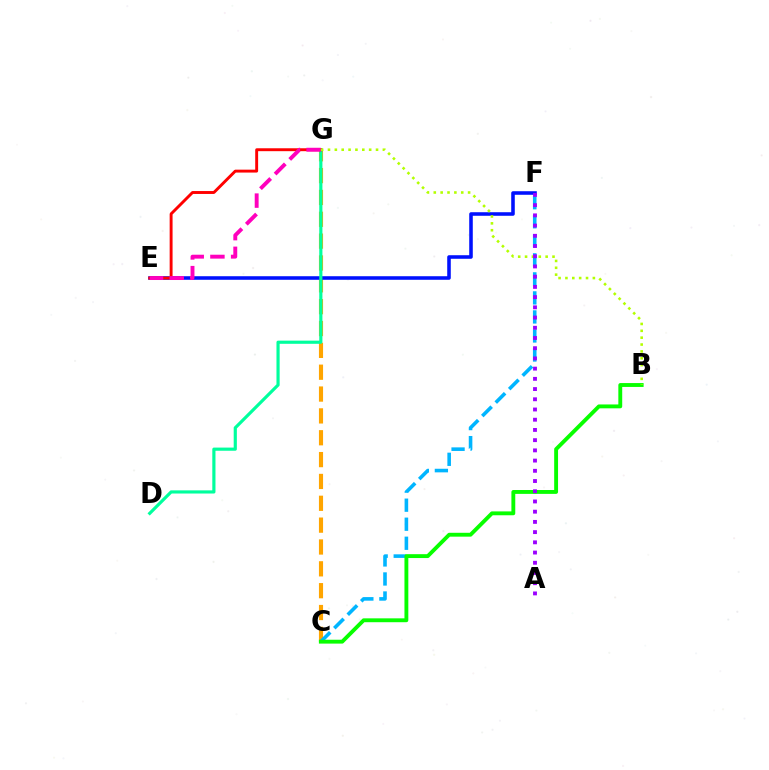{('C', 'G'): [{'color': '#ffa500', 'line_style': 'dashed', 'thickness': 2.97}], ('E', 'F'): [{'color': '#0010ff', 'line_style': 'solid', 'thickness': 2.57}], ('D', 'G'): [{'color': '#00ff9d', 'line_style': 'solid', 'thickness': 2.28}], ('C', 'F'): [{'color': '#00b5ff', 'line_style': 'dashed', 'thickness': 2.59}], ('E', 'G'): [{'color': '#ff0000', 'line_style': 'solid', 'thickness': 2.09}, {'color': '#ff00bd', 'line_style': 'dashed', 'thickness': 2.81}], ('B', 'C'): [{'color': '#08ff00', 'line_style': 'solid', 'thickness': 2.78}], ('B', 'G'): [{'color': '#b3ff00', 'line_style': 'dotted', 'thickness': 1.86}], ('A', 'F'): [{'color': '#9b00ff', 'line_style': 'dotted', 'thickness': 2.78}]}